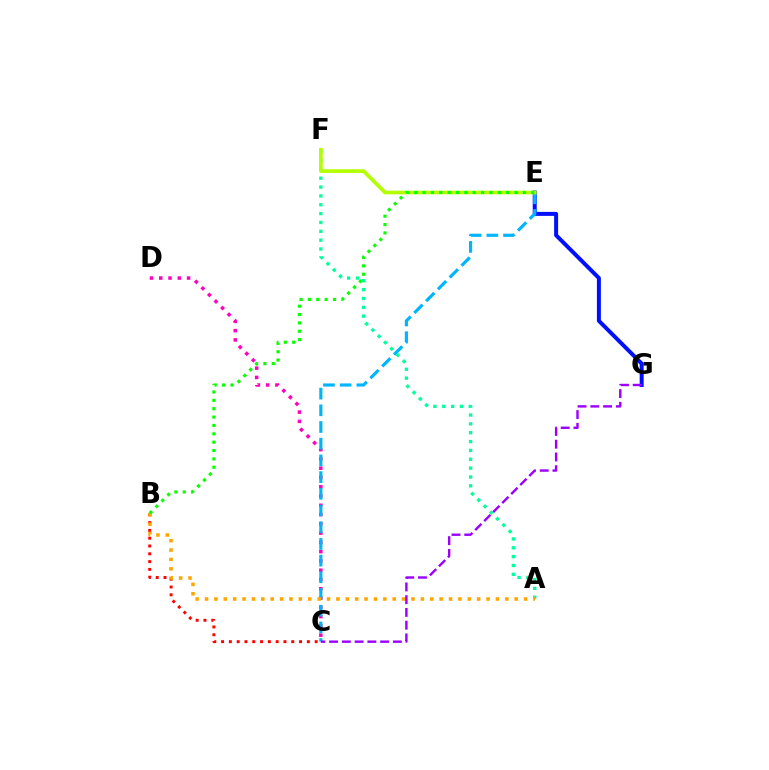{('C', 'D'): [{'color': '#ff00bd', 'line_style': 'dotted', 'thickness': 2.52}], ('E', 'G'): [{'color': '#0010ff', 'line_style': 'solid', 'thickness': 2.87}], ('B', 'C'): [{'color': '#ff0000', 'line_style': 'dotted', 'thickness': 2.12}], ('C', 'E'): [{'color': '#00b5ff', 'line_style': 'dashed', 'thickness': 2.27}], ('A', 'F'): [{'color': '#00ff9d', 'line_style': 'dotted', 'thickness': 2.41}], ('E', 'F'): [{'color': '#b3ff00', 'line_style': 'solid', 'thickness': 2.65}], ('A', 'B'): [{'color': '#ffa500', 'line_style': 'dotted', 'thickness': 2.55}], ('B', 'E'): [{'color': '#08ff00', 'line_style': 'dotted', 'thickness': 2.27}], ('C', 'G'): [{'color': '#9b00ff', 'line_style': 'dashed', 'thickness': 1.73}]}